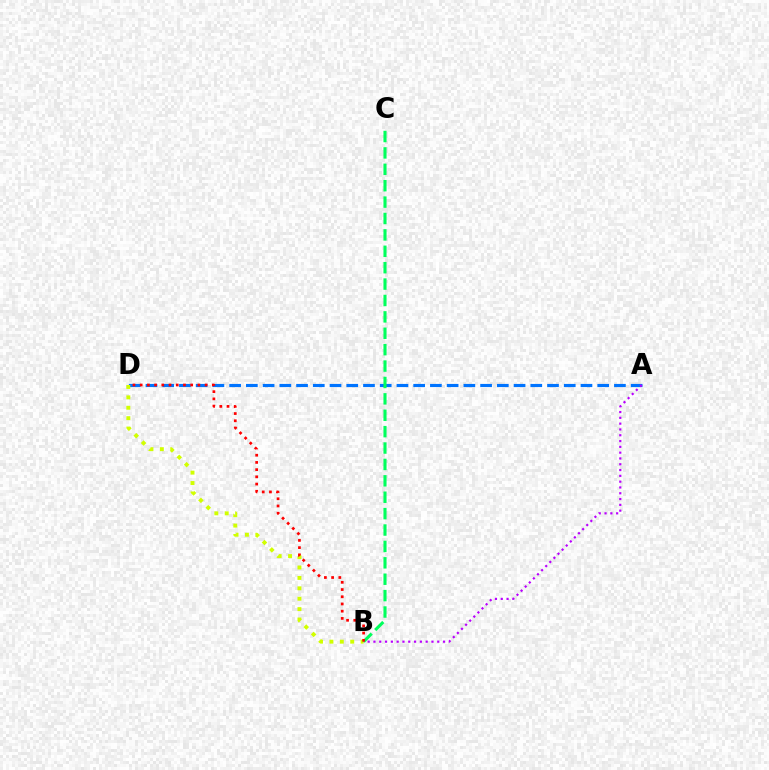{('A', 'D'): [{'color': '#0074ff', 'line_style': 'dashed', 'thickness': 2.27}], ('A', 'B'): [{'color': '#b900ff', 'line_style': 'dotted', 'thickness': 1.58}], ('B', 'D'): [{'color': '#d1ff00', 'line_style': 'dotted', 'thickness': 2.83}, {'color': '#ff0000', 'line_style': 'dotted', 'thickness': 1.96}], ('B', 'C'): [{'color': '#00ff5c', 'line_style': 'dashed', 'thickness': 2.23}]}